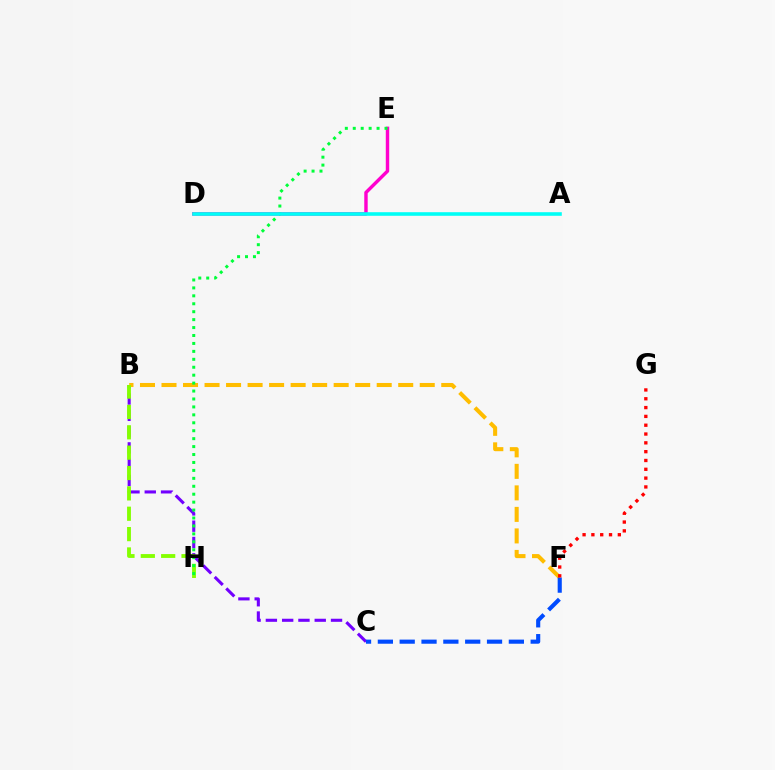{('B', 'C'): [{'color': '#7200ff', 'line_style': 'dashed', 'thickness': 2.21}], ('D', 'E'): [{'color': '#ff00cf', 'line_style': 'solid', 'thickness': 2.46}], ('B', 'F'): [{'color': '#ffbd00', 'line_style': 'dashed', 'thickness': 2.92}], ('C', 'F'): [{'color': '#004bff', 'line_style': 'dashed', 'thickness': 2.97}], ('F', 'G'): [{'color': '#ff0000', 'line_style': 'dotted', 'thickness': 2.4}], ('B', 'H'): [{'color': '#84ff00', 'line_style': 'dashed', 'thickness': 2.77}], ('E', 'H'): [{'color': '#00ff39', 'line_style': 'dotted', 'thickness': 2.16}], ('A', 'D'): [{'color': '#00fff6', 'line_style': 'solid', 'thickness': 2.59}]}